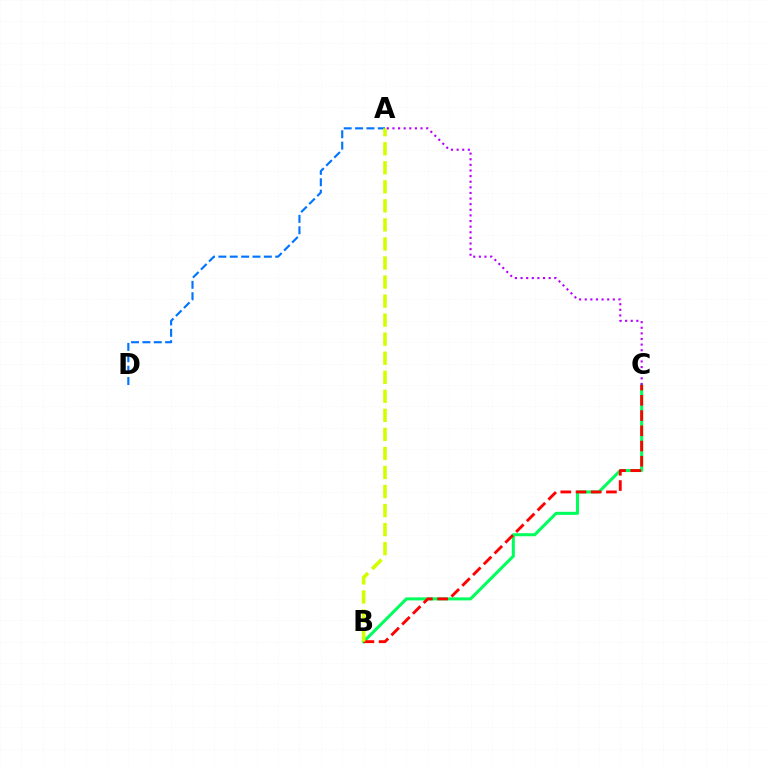{('B', 'C'): [{'color': '#00ff5c', 'line_style': 'solid', 'thickness': 2.19}, {'color': '#ff0000', 'line_style': 'dashed', 'thickness': 2.07}], ('A', 'D'): [{'color': '#0074ff', 'line_style': 'dashed', 'thickness': 1.54}], ('A', 'B'): [{'color': '#d1ff00', 'line_style': 'dashed', 'thickness': 2.59}], ('A', 'C'): [{'color': '#b900ff', 'line_style': 'dotted', 'thickness': 1.53}]}